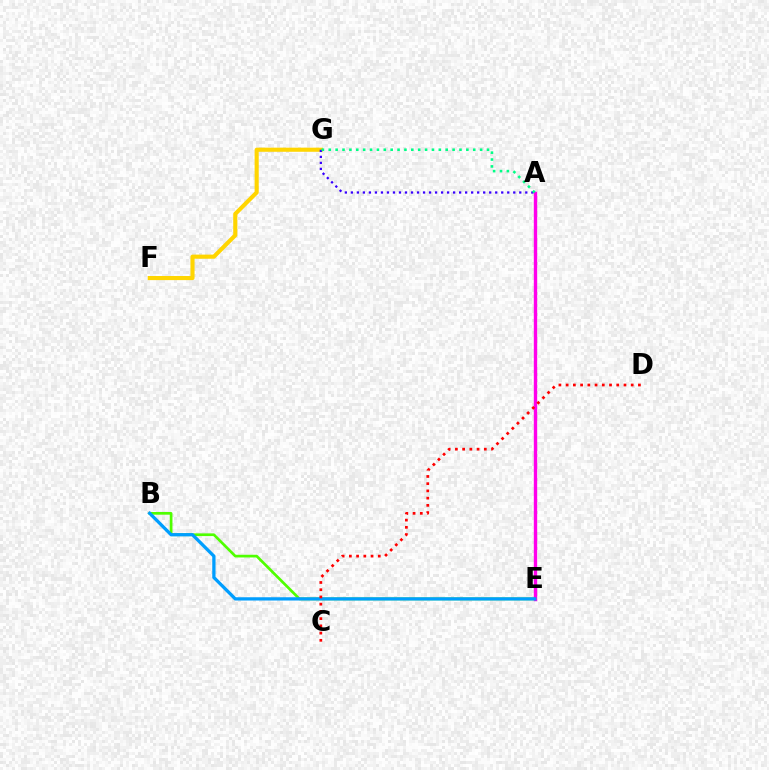{('F', 'G'): [{'color': '#ffd500', 'line_style': 'solid', 'thickness': 2.96}], ('B', 'E'): [{'color': '#4fff00', 'line_style': 'solid', 'thickness': 1.94}, {'color': '#009eff', 'line_style': 'solid', 'thickness': 2.36}], ('A', 'E'): [{'color': '#ff00ed', 'line_style': 'solid', 'thickness': 2.44}], ('A', 'G'): [{'color': '#3700ff', 'line_style': 'dotted', 'thickness': 1.63}, {'color': '#00ff86', 'line_style': 'dotted', 'thickness': 1.87}], ('C', 'D'): [{'color': '#ff0000', 'line_style': 'dotted', 'thickness': 1.96}]}